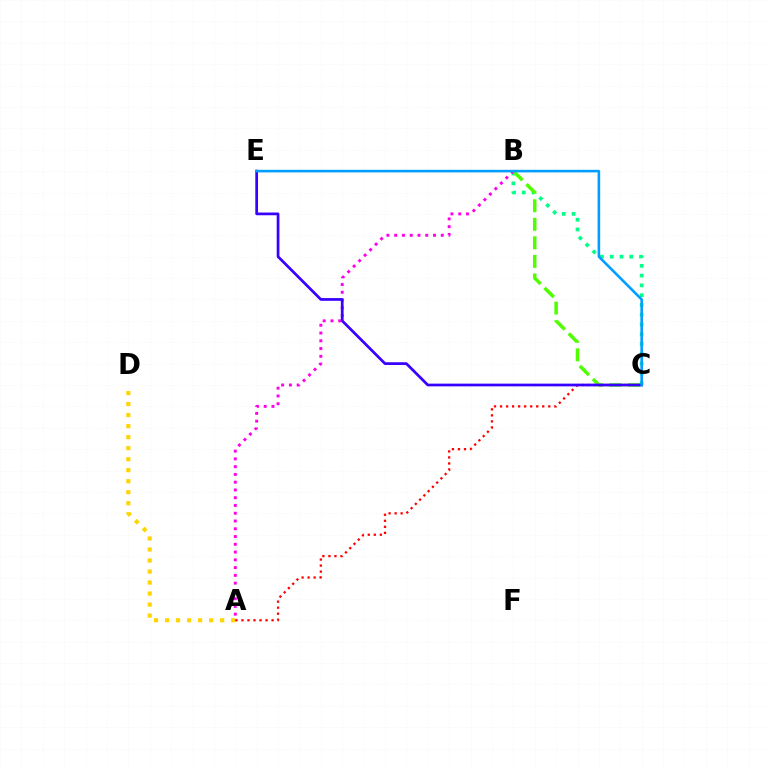{('B', 'C'): [{'color': '#00ff86', 'line_style': 'dotted', 'thickness': 2.66}, {'color': '#4fff00', 'line_style': 'dashed', 'thickness': 2.52}], ('A', 'D'): [{'color': '#ffd500', 'line_style': 'dotted', 'thickness': 2.99}], ('A', 'C'): [{'color': '#ff0000', 'line_style': 'dotted', 'thickness': 1.64}], ('A', 'B'): [{'color': '#ff00ed', 'line_style': 'dotted', 'thickness': 2.11}], ('C', 'E'): [{'color': '#3700ff', 'line_style': 'solid', 'thickness': 1.97}, {'color': '#009eff', 'line_style': 'solid', 'thickness': 1.86}]}